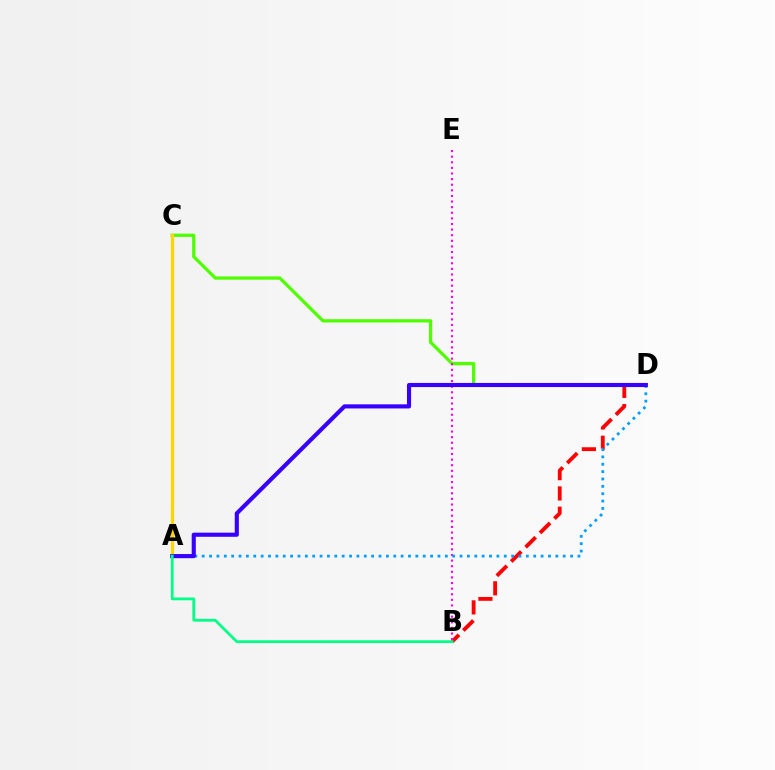{('C', 'D'): [{'color': '#4fff00', 'line_style': 'solid', 'thickness': 2.35}], ('A', 'C'): [{'color': '#ffd500', 'line_style': 'solid', 'thickness': 2.34}], ('B', 'D'): [{'color': '#ff0000', 'line_style': 'dashed', 'thickness': 2.76}], ('B', 'E'): [{'color': '#ff00ed', 'line_style': 'dotted', 'thickness': 1.52}], ('A', 'D'): [{'color': '#009eff', 'line_style': 'dotted', 'thickness': 2.0}, {'color': '#3700ff', 'line_style': 'solid', 'thickness': 2.97}], ('A', 'B'): [{'color': '#00ff86', 'line_style': 'solid', 'thickness': 2.0}]}